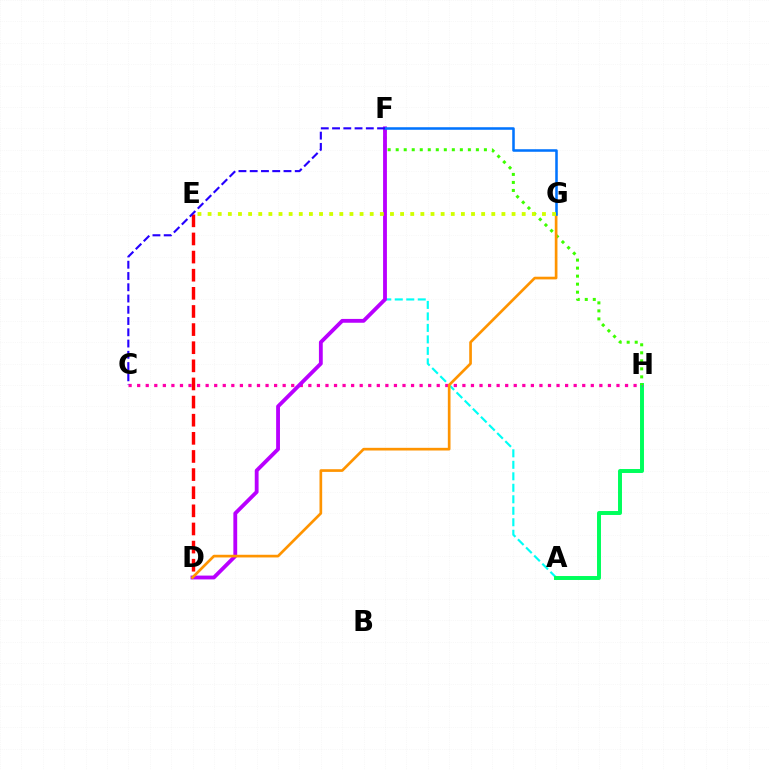{('A', 'F'): [{'color': '#00fff6', 'line_style': 'dashed', 'thickness': 1.56}], ('A', 'H'): [{'color': '#00ff5c', 'line_style': 'solid', 'thickness': 2.85}], ('C', 'H'): [{'color': '#ff00ac', 'line_style': 'dotted', 'thickness': 2.33}], ('F', 'H'): [{'color': '#3dff00', 'line_style': 'dotted', 'thickness': 2.18}], ('D', 'E'): [{'color': '#ff0000', 'line_style': 'dashed', 'thickness': 2.46}], ('D', 'F'): [{'color': '#b900ff', 'line_style': 'solid', 'thickness': 2.76}], ('D', 'G'): [{'color': '#ff9400', 'line_style': 'solid', 'thickness': 1.93}], ('F', 'G'): [{'color': '#0074ff', 'line_style': 'solid', 'thickness': 1.83}], ('E', 'G'): [{'color': '#d1ff00', 'line_style': 'dotted', 'thickness': 2.75}], ('C', 'F'): [{'color': '#2500ff', 'line_style': 'dashed', 'thickness': 1.53}]}